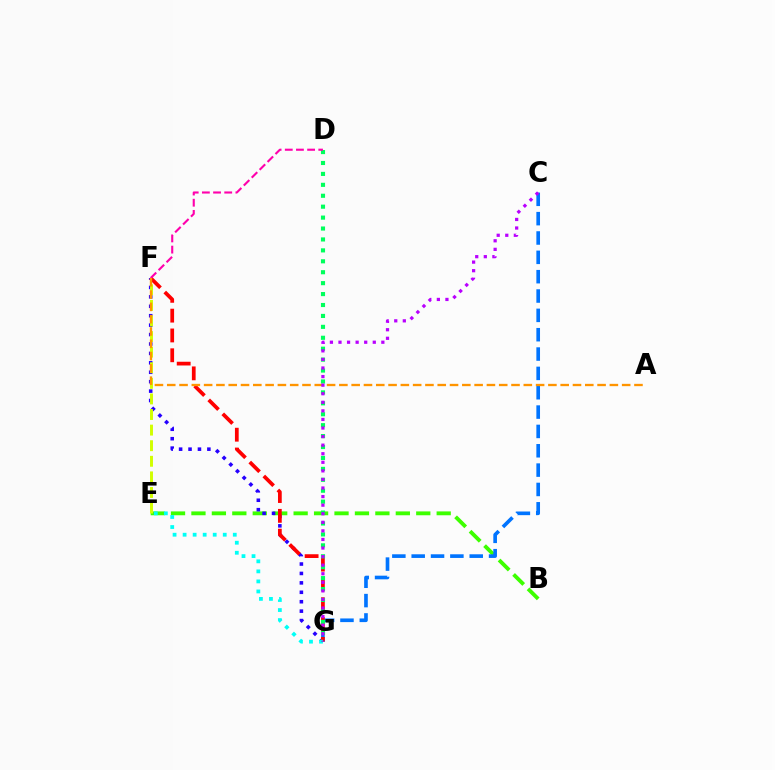{('B', 'E'): [{'color': '#3dff00', 'line_style': 'dashed', 'thickness': 2.78}], ('F', 'G'): [{'color': '#2500ff', 'line_style': 'dotted', 'thickness': 2.56}, {'color': '#ff0000', 'line_style': 'dashed', 'thickness': 2.69}], ('C', 'G'): [{'color': '#0074ff', 'line_style': 'dashed', 'thickness': 2.63}, {'color': '#b900ff', 'line_style': 'dotted', 'thickness': 2.33}], ('E', 'F'): [{'color': '#d1ff00', 'line_style': 'dashed', 'thickness': 2.12}], ('E', 'G'): [{'color': '#00fff6', 'line_style': 'dotted', 'thickness': 2.73}], ('D', 'G'): [{'color': '#00ff5c', 'line_style': 'dotted', 'thickness': 2.97}], ('D', 'F'): [{'color': '#ff00ac', 'line_style': 'dashed', 'thickness': 1.52}], ('A', 'F'): [{'color': '#ff9400', 'line_style': 'dashed', 'thickness': 1.67}]}